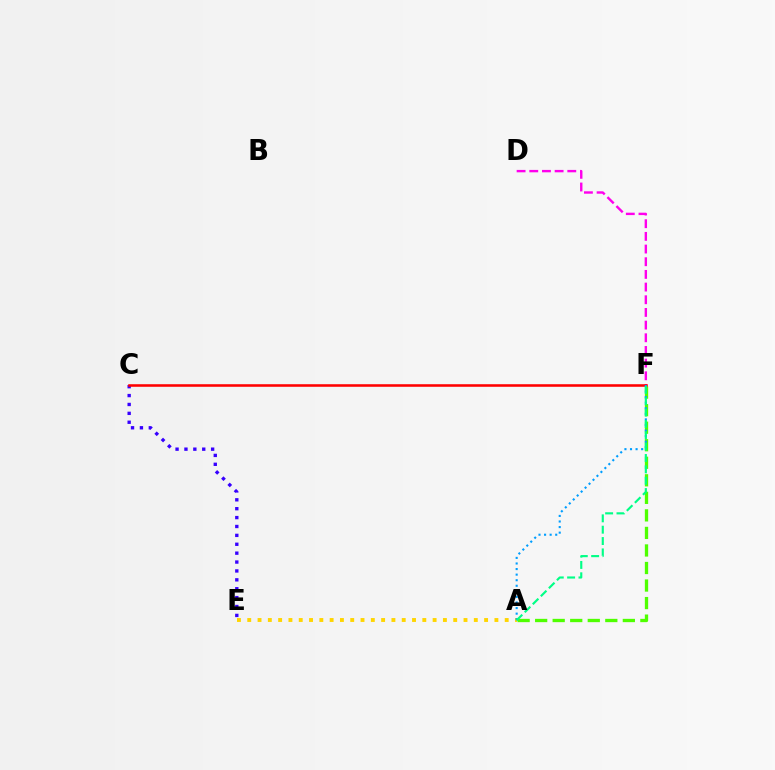{('D', 'F'): [{'color': '#ff00ed', 'line_style': 'dashed', 'thickness': 1.72}], ('A', 'F'): [{'color': '#4fff00', 'line_style': 'dashed', 'thickness': 2.38}, {'color': '#009eff', 'line_style': 'dotted', 'thickness': 1.51}, {'color': '#00ff86', 'line_style': 'dashed', 'thickness': 1.54}], ('C', 'E'): [{'color': '#3700ff', 'line_style': 'dotted', 'thickness': 2.42}], ('C', 'F'): [{'color': '#ff0000', 'line_style': 'solid', 'thickness': 1.84}], ('A', 'E'): [{'color': '#ffd500', 'line_style': 'dotted', 'thickness': 2.8}]}